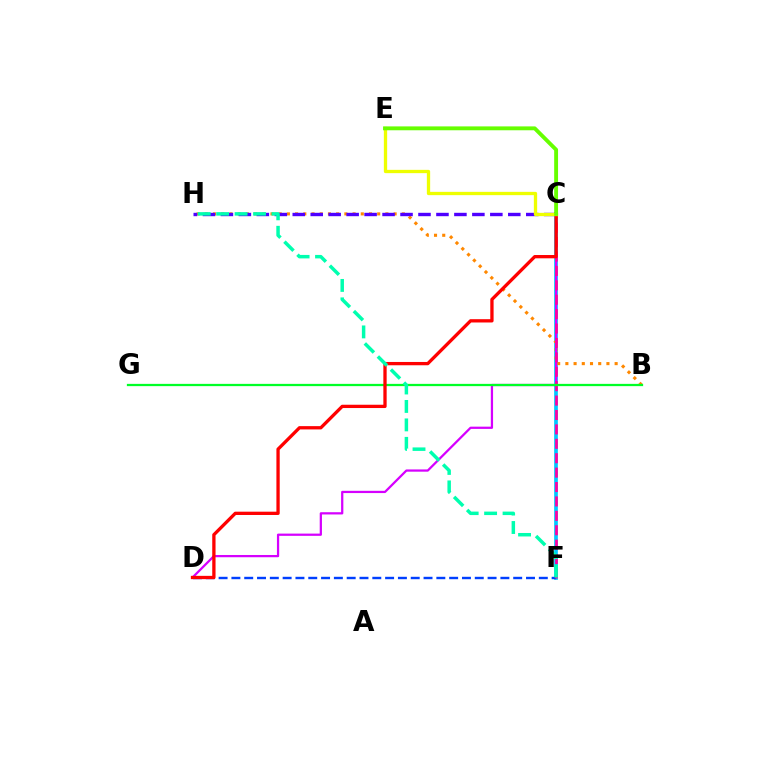{('C', 'F'): [{'color': '#00c7ff', 'line_style': 'solid', 'thickness': 2.66}, {'color': '#ff00a0', 'line_style': 'dashed', 'thickness': 1.96}], ('B', 'H'): [{'color': '#ff8800', 'line_style': 'dotted', 'thickness': 2.23}], ('D', 'F'): [{'color': '#003fff', 'line_style': 'dashed', 'thickness': 1.74}], ('C', 'D'): [{'color': '#d600ff', 'line_style': 'solid', 'thickness': 1.62}, {'color': '#ff0000', 'line_style': 'solid', 'thickness': 2.38}], ('C', 'H'): [{'color': '#4f00ff', 'line_style': 'dashed', 'thickness': 2.44}], ('B', 'G'): [{'color': '#00ff27', 'line_style': 'solid', 'thickness': 1.63}], ('C', 'E'): [{'color': '#eeff00', 'line_style': 'solid', 'thickness': 2.38}, {'color': '#66ff00', 'line_style': 'solid', 'thickness': 2.79}], ('F', 'H'): [{'color': '#00ffaf', 'line_style': 'dashed', 'thickness': 2.51}]}